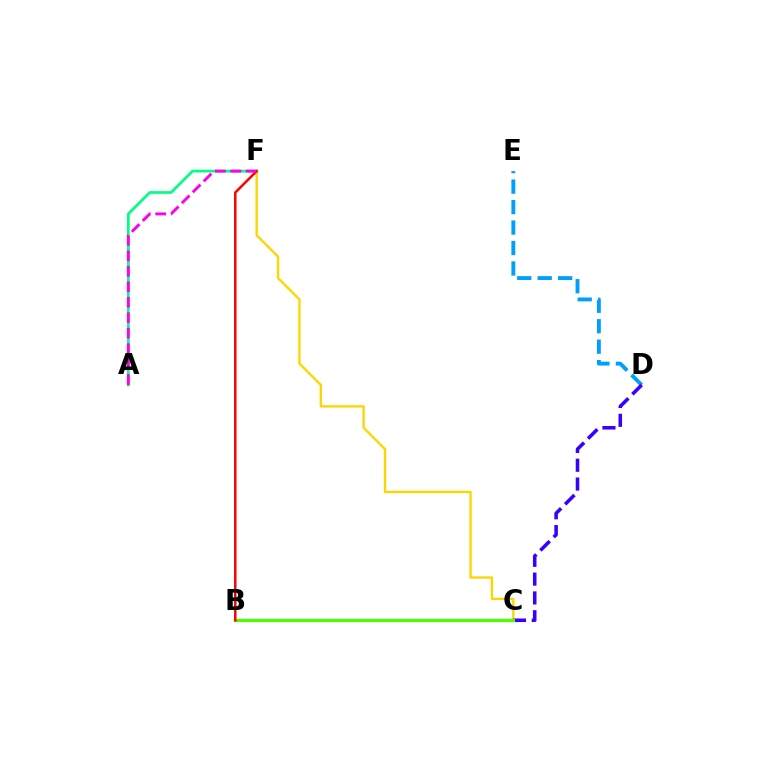{('D', 'E'): [{'color': '#009eff', 'line_style': 'dashed', 'thickness': 2.78}], ('C', 'F'): [{'color': '#ffd500', 'line_style': 'solid', 'thickness': 1.7}], ('C', 'D'): [{'color': '#3700ff', 'line_style': 'dashed', 'thickness': 2.55}], ('B', 'C'): [{'color': '#4fff00', 'line_style': 'solid', 'thickness': 2.31}], ('A', 'F'): [{'color': '#00ff86', 'line_style': 'solid', 'thickness': 1.97}, {'color': '#ff00ed', 'line_style': 'dashed', 'thickness': 2.1}], ('B', 'F'): [{'color': '#ff0000', 'line_style': 'solid', 'thickness': 1.79}]}